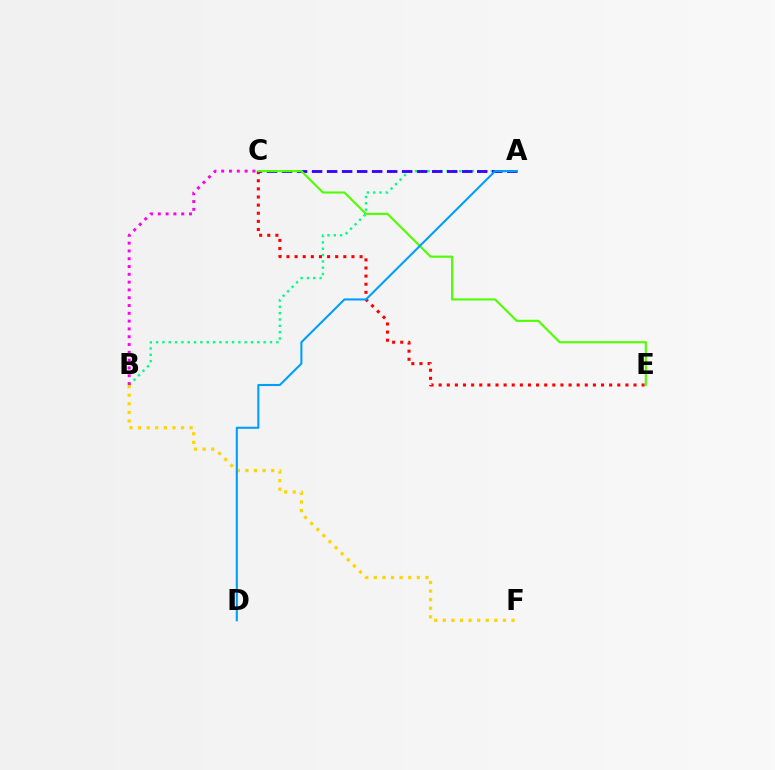{('A', 'B'): [{'color': '#00ff86', 'line_style': 'dotted', 'thickness': 1.72}], ('B', 'C'): [{'color': '#ff00ed', 'line_style': 'dotted', 'thickness': 2.12}], ('C', 'E'): [{'color': '#ff0000', 'line_style': 'dotted', 'thickness': 2.21}, {'color': '#4fff00', 'line_style': 'solid', 'thickness': 1.53}], ('A', 'C'): [{'color': '#3700ff', 'line_style': 'dashed', 'thickness': 2.04}], ('B', 'F'): [{'color': '#ffd500', 'line_style': 'dotted', 'thickness': 2.34}], ('A', 'D'): [{'color': '#009eff', 'line_style': 'solid', 'thickness': 1.5}]}